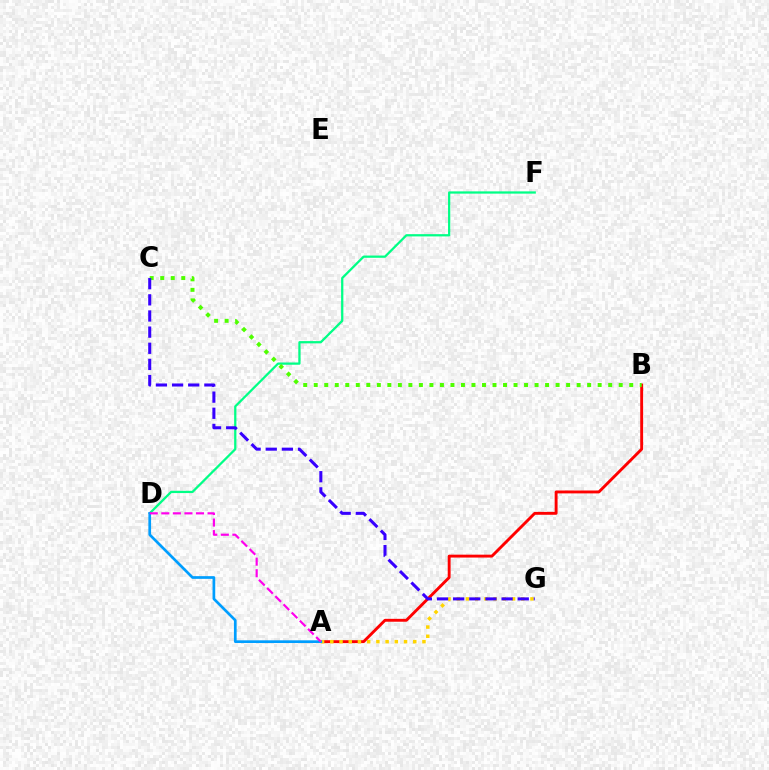{('D', 'F'): [{'color': '#00ff86', 'line_style': 'solid', 'thickness': 1.62}], ('A', 'B'): [{'color': '#ff0000', 'line_style': 'solid', 'thickness': 2.08}], ('A', 'G'): [{'color': '#ffd500', 'line_style': 'dotted', 'thickness': 2.5}], ('B', 'C'): [{'color': '#4fff00', 'line_style': 'dotted', 'thickness': 2.86}], ('C', 'G'): [{'color': '#3700ff', 'line_style': 'dashed', 'thickness': 2.19}], ('A', 'D'): [{'color': '#009eff', 'line_style': 'solid', 'thickness': 1.95}, {'color': '#ff00ed', 'line_style': 'dashed', 'thickness': 1.57}]}